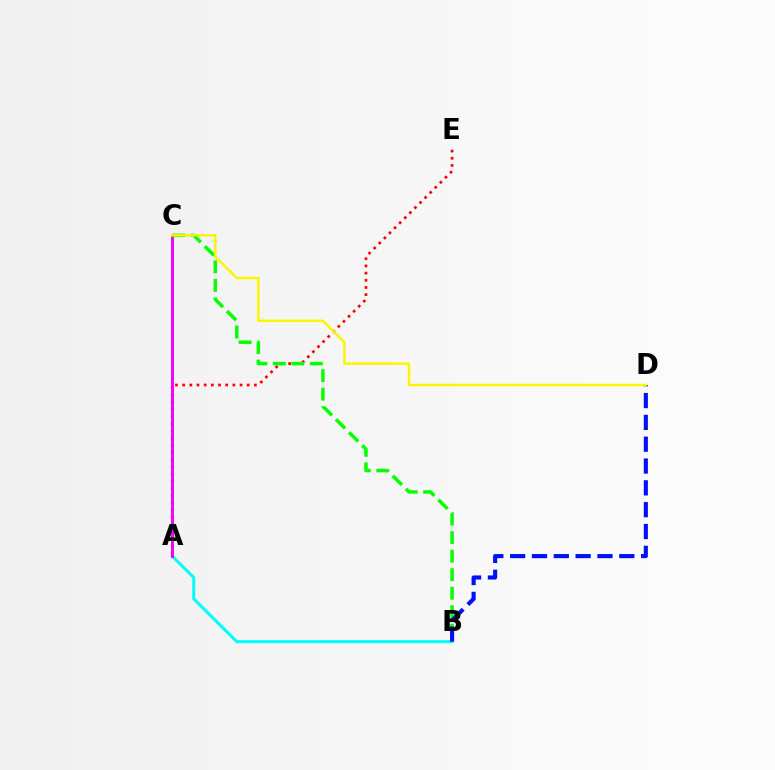{('A', 'B'): [{'color': '#00fff6', 'line_style': 'solid', 'thickness': 2.16}], ('A', 'E'): [{'color': '#ff0000', 'line_style': 'dotted', 'thickness': 1.95}], ('A', 'C'): [{'color': '#ee00ff', 'line_style': 'solid', 'thickness': 2.09}], ('B', 'C'): [{'color': '#08ff00', 'line_style': 'dashed', 'thickness': 2.52}], ('B', 'D'): [{'color': '#0010ff', 'line_style': 'dashed', 'thickness': 2.96}], ('C', 'D'): [{'color': '#fcf500', 'line_style': 'solid', 'thickness': 1.78}]}